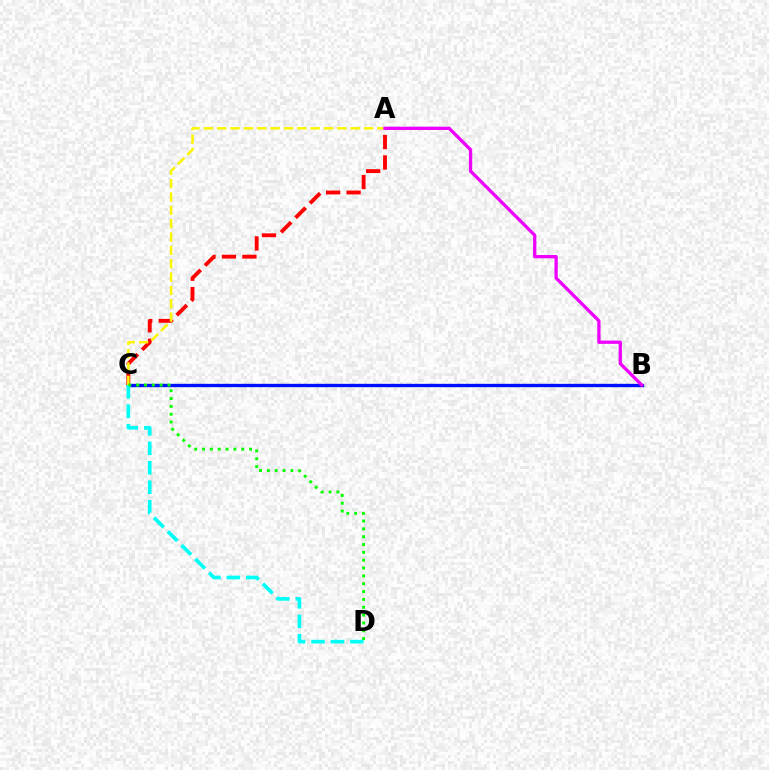{('B', 'C'): [{'color': '#0010ff', 'line_style': 'solid', 'thickness': 2.4}], ('A', 'C'): [{'color': '#ff0000', 'line_style': 'dashed', 'thickness': 2.78}, {'color': '#fcf500', 'line_style': 'dashed', 'thickness': 1.81}], ('C', 'D'): [{'color': '#00fff6', 'line_style': 'dashed', 'thickness': 2.65}, {'color': '#08ff00', 'line_style': 'dotted', 'thickness': 2.13}], ('A', 'B'): [{'color': '#ee00ff', 'line_style': 'solid', 'thickness': 2.36}]}